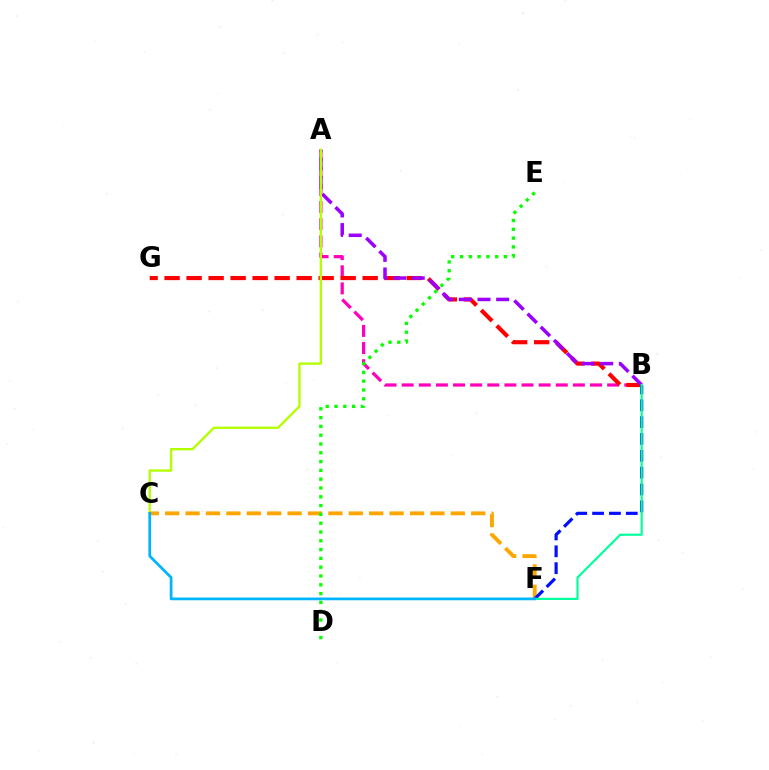{('A', 'B'): [{'color': '#ff00bd', 'line_style': 'dashed', 'thickness': 2.33}, {'color': '#9b00ff', 'line_style': 'dashed', 'thickness': 2.53}], ('C', 'F'): [{'color': '#ffa500', 'line_style': 'dashed', 'thickness': 2.77}, {'color': '#00b5ff', 'line_style': 'solid', 'thickness': 1.97}], ('B', 'G'): [{'color': '#ff0000', 'line_style': 'dashed', 'thickness': 2.99}], ('B', 'F'): [{'color': '#0010ff', 'line_style': 'dashed', 'thickness': 2.29}, {'color': '#00ff9d', 'line_style': 'solid', 'thickness': 1.56}], ('A', 'C'): [{'color': '#b3ff00', 'line_style': 'solid', 'thickness': 1.68}], ('D', 'E'): [{'color': '#08ff00', 'line_style': 'dotted', 'thickness': 2.39}]}